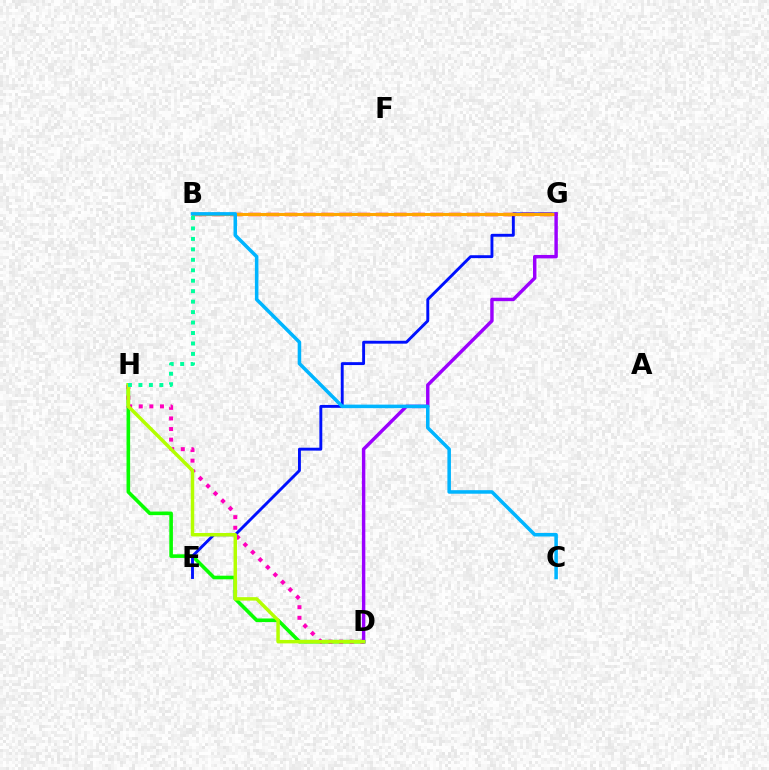{('D', 'H'): [{'color': '#08ff00', 'line_style': 'solid', 'thickness': 2.6}, {'color': '#ff00bd', 'line_style': 'dotted', 'thickness': 2.88}, {'color': '#b3ff00', 'line_style': 'solid', 'thickness': 2.5}], ('E', 'G'): [{'color': '#0010ff', 'line_style': 'solid', 'thickness': 2.08}], ('B', 'G'): [{'color': '#ff0000', 'line_style': 'dashed', 'thickness': 2.48}, {'color': '#ffa500', 'line_style': 'solid', 'thickness': 2.19}], ('D', 'G'): [{'color': '#9b00ff', 'line_style': 'solid', 'thickness': 2.47}], ('B', 'H'): [{'color': '#00ff9d', 'line_style': 'dotted', 'thickness': 2.84}], ('B', 'C'): [{'color': '#00b5ff', 'line_style': 'solid', 'thickness': 2.55}]}